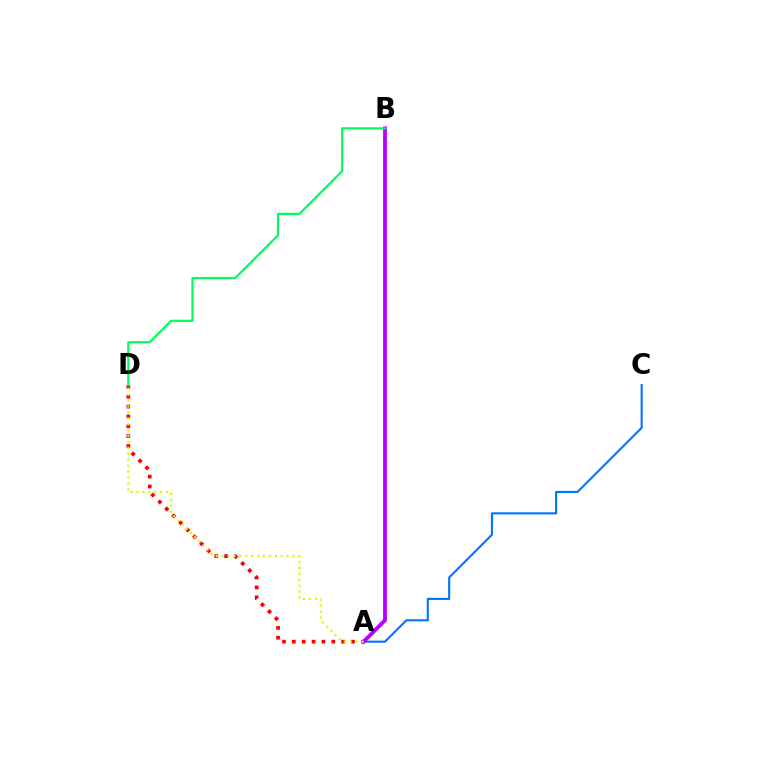{('A', 'C'): [{'color': '#0074ff', 'line_style': 'solid', 'thickness': 1.52}], ('A', 'D'): [{'color': '#ff0000', 'line_style': 'dotted', 'thickness': 2.68}, {'color': '#d1ff00', 'line_style': 'dotted', 'thickness': 1.61}], ('A', 'B'): [{'color': '#b900ff', 'line_style': 'solid', 'thickness': 2.76}], ('B', 'D'): [{'color': '#00ff5c', 'line_style': 'solid', 'thickness': 1.61}]}